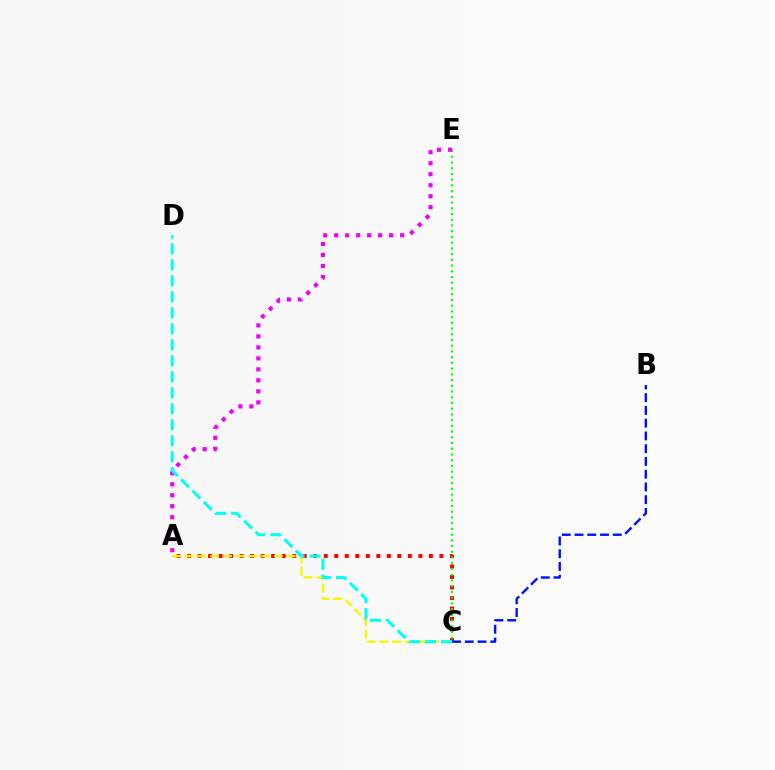{('A', 'C'): [{'color': '#ff0000', 'line_style': 'dotted', 'thickness': 2.86}, {'color': '#fcf500', 'line_style': 'dashed', 'thickness': 1.73}], ('C', 'E'): [{'color': '#08ff00', 'line_style': 'dotted', 'thickness': 1.56}], ('B', 'C'): [{'color': '#0010ff', 'line_style': 'dashed', 'thickness': 1.73}], ('A', 'E'): [{'color': '#ee00ff', 'line_style': 'dotted', 'thickness': 2.99}], ('C', 'D'): [{'color': '#00fff6', 'line_style': 'dashed', 'thickness': 2.17}]}